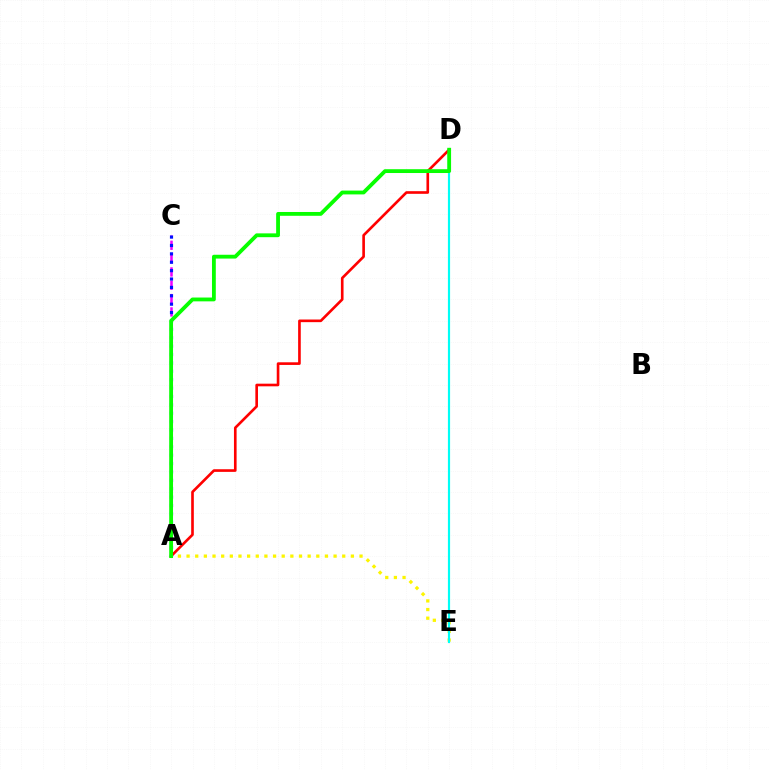{('A', 'C'): [{'color': '#ee00ff', 'line_style': 'dashed', 'thickness': 1.81}, {'color': '#0010ff', 'line_style': 'dotted', 'thickness': 2.28}], ('A', 'E'): [{'color': '#fcf500', 'line_style': 'dotted', 'thickness': 2.35}], ('D', 'E'): [{'color': '#00fff6', 'line_style': 'solid', 'thickness': 1.57}], ('A', 'D'): [{'color': '#ff0000', 'line_style': 'solid', 'thickness': 1.9}, {'color': '#08ff00', 'line_style': 'solid', 'thickness': 2.75}]}